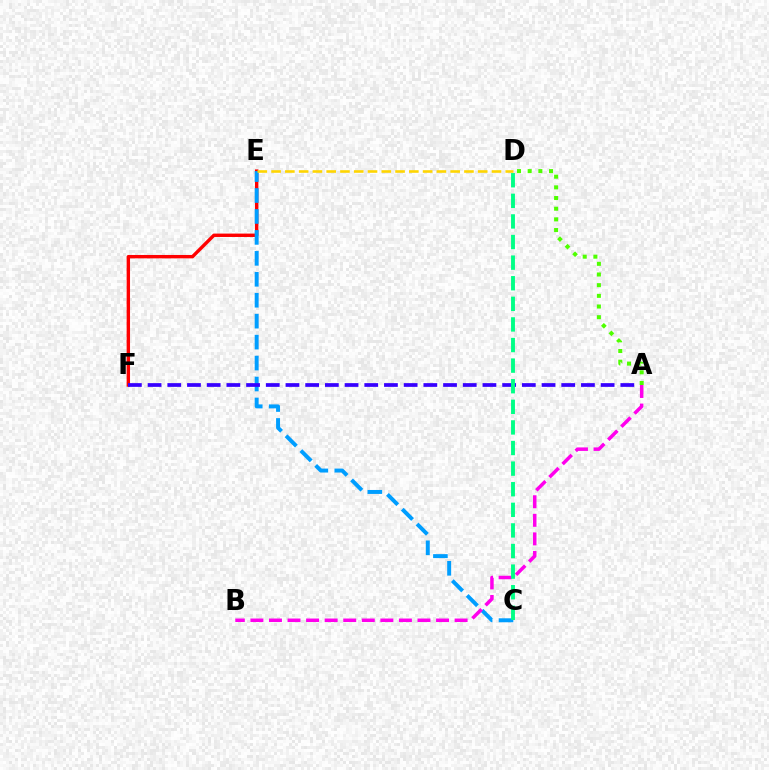{('E', 'F'): [{'color': '#ff0000', 'line_style': 'solid', 'thickness': 2.44}], ('C', 'E'): [{'color': '#009eff', 'line_style': 'dashed', 'thickness': 2.85}], ('A', 'F'): [{'color': '#3700ff', 'line_style': 'dashed', 'thickness': 2.68}], ('D', 'E'): [{'color': '#ffd500', 'line_style': 'dashed', 'thickness': 1.87}], ('A', 'D'): [{'color': '#4fff00', 'line_style': 'dotted', 'thickness': 2.9}], ('A', 'B'): [{'color': '#ff00ed', 'line_style': 'dashed', 'thickness': 2.52}], ('C', 'D'): [{'color': '#00ff86', 'line_style': 'dashed', 'thickness': 2.8}]}